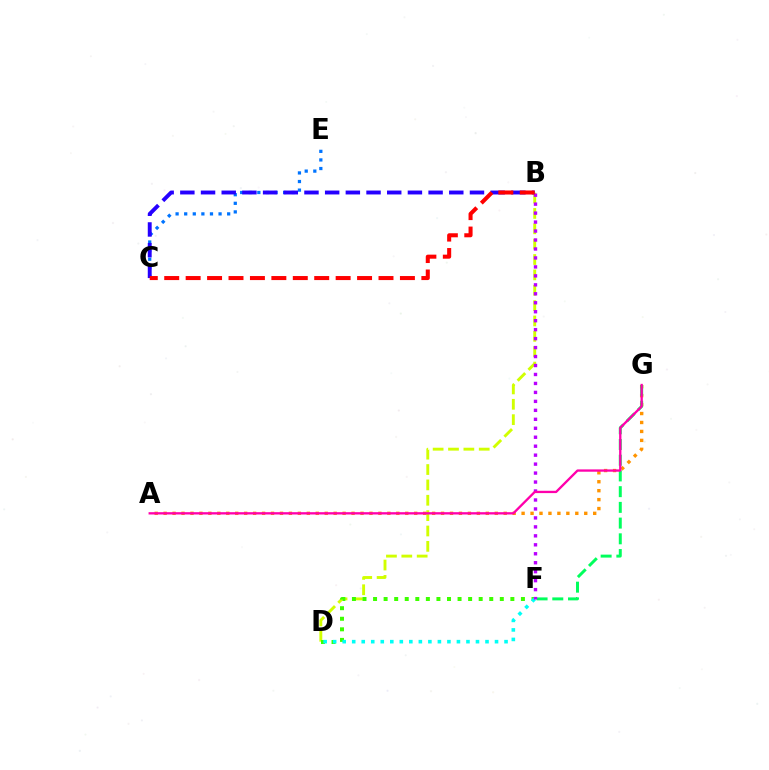{('B', 'D'): [{'color': '#d1ff00', 'line_style': 'dashed', 'thickness': 2.09}], ('D', 'F'): [{'color': '#3dff00', 'line_style': 'dotted', 'thickness': 2.87}, {'color': '#00fff6', 'line_style': 'dotted', 'thickness': 2.59}], ('C', 'E'): [{'color': '#0074ff', 'line_style': 'dotted', 'thickness': 2.34}], ('A', 'G'): [{'color': '#ff9400', 'line_style': 'dotted', 'thickness': 2.43}, {'color': '#ff00ac', 'line_style': 'solid', 'thickness': 1.67}], ('B', 'C'): [{'color': '#2500ff', 'line_style': 'dashed', 'thickness': 2.81}, {'color': '#ff0000', 'line_style': 'dashed', 'thickness': 2.91}], ('F', 'G'): [{'color': '#00ff5c', 'line_style': 'dashed', 'thickness': 2.14}], ('B', 'F'): [{'color': '#b900ff', 'line_style': 'dotted', 'thickness': 2.44}]}